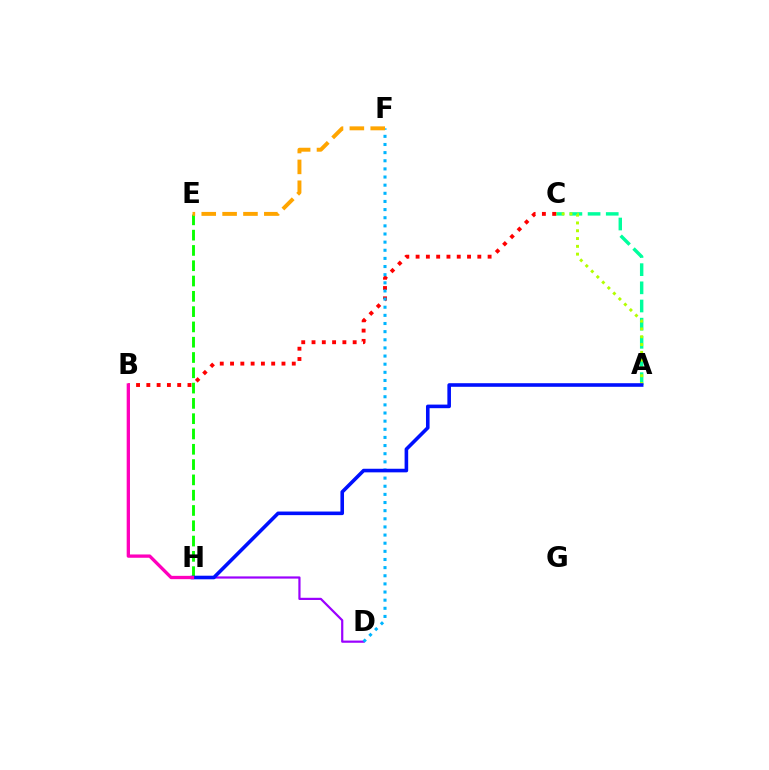{('D', 'H'): [{'color': '#9b00ff', 'line_style': 'solid', 'thickness': 1.58}], ('E', 'H'): [{'color': '#08ff00', 'line_style': 'dashed', 'thickness': 2.08}], ('A', 'C'): [{'color': '#00ff9d', 'line_style': 'dashed', 'thickness': 2.47}, {'color': '#b3ff00', 'line_style': 'dotted', 'thickness': 2.12}], ('B', 'C'): [{'color': '#ff0000', 'line_style': 'dotted', 'thickness': 2.79}], ('D', 'F'): [{'color': '#00b5ff', 'line_style': 'dotted', 'thickness': 2.21}], ('A', 'H'): [{'color': '#0010ff', 'line_style': 'solid', 'thickness': 2.59}], ('B', 'H'): [{'color': '#ff00bd', 'line_style': 'solid', 'thickness': 2.38}], ('E', 'F'): [{'color': '#ffa500', 'line_style': 'dashed', 'thickness': 2.83}]}